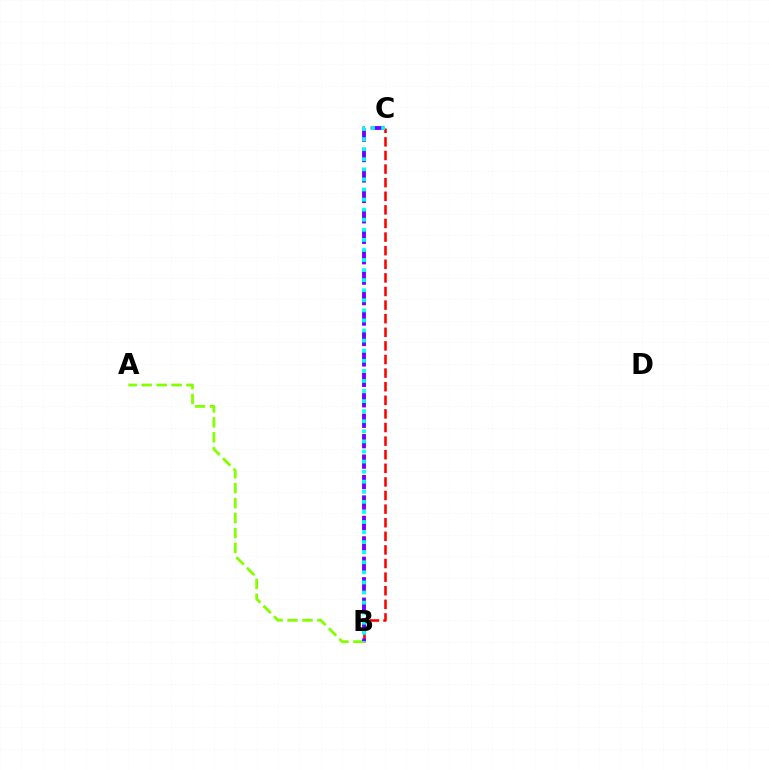{('B', 'C'): [{'color': '#ff0000', 'line_style': 'dashed', 'thickness': 1.85}, {'color': '#7200ff', 'line_style': 'dashed', 'thickness': 2.78}, {'color': '#00fff6', 'line_style': 'dotted', 'thickness': 2.74}], ('A', 'B'): [{'color': '#84ff00', 'line_style': 'dashed', 'thickness': 2.03}]}